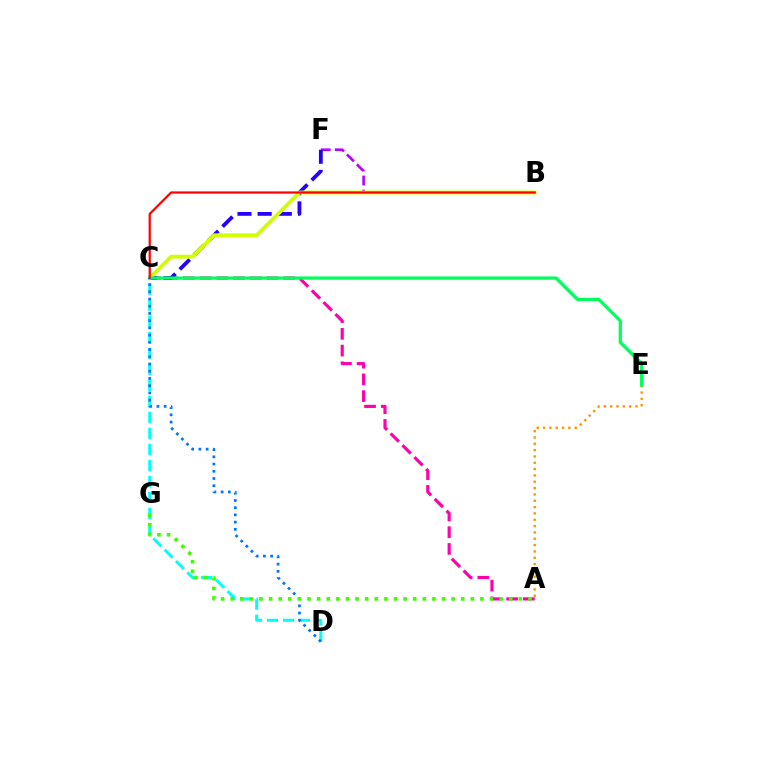{('C', 'D'): [{'color': '#00fff6', 'line_style': 'dashed', 'thickness': 2.18}, {'color': '#0074ff', 'line_style': 'dotted', 'thickness': 1.96}], ('B', 'F'): [{'color': '#b900ff', 'line_style': 'dashed', 'thickness': 1.91}], ('A', 'C'): [{'color': '#ff00ac', 'line_style': 'dashed', 'thickness': 2.27}], ('C', 'F'): [{'color': '#2500ff', 'line_style': 'dashed', 'thickness': 2.74}], ('A', 'E'): [{'color': '#ff9400', 'line_style': 'dotted', 'thickness': 1.72}], ('B', 'C'): [{'color': '#d1ff00', 'line_style': 'solid', 'thickness': 2.76}, {'color': '#ff0000', 'line_style': 'solid', 'thickness': 1.59}], ('C', 'E'): [{'color': '#00ff5c', 'line_style': 'solid', 'thickness': 2.33}], ('A', 'G'): [{'color': '#3dff00', 'line_style': 'dotted', 'thickness': 2.61}]}